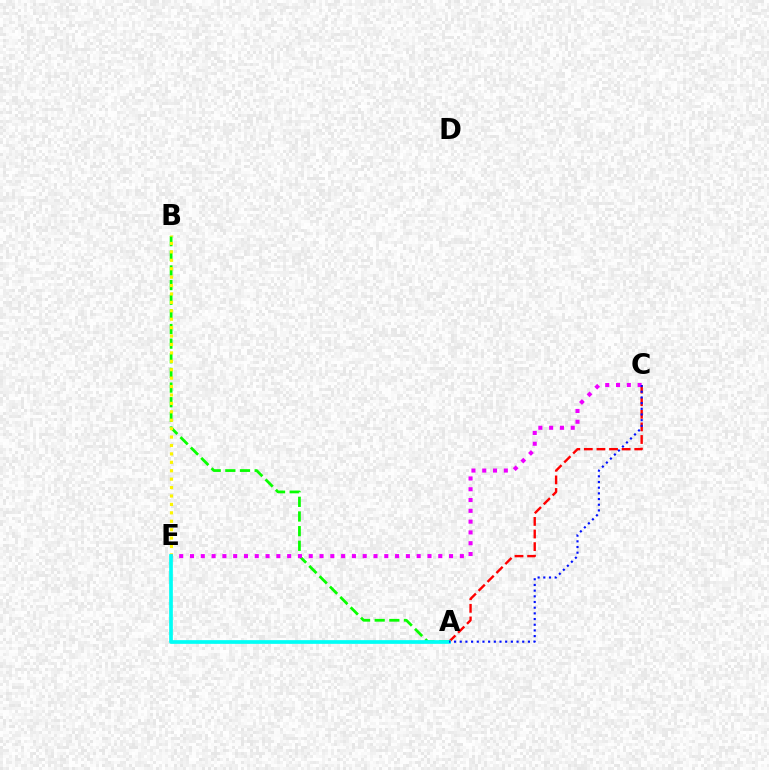{('A', 'C'): [{'color': '#ff0000', 'line_style': 'dashed', 'thickness': 1.71}, {'color': '#0010ff', 'line_style': 'dotted', 'thickness': 1.54}], ('A', 'B'): [{'color': '#08ff00', 'line_style': 'dashed', 'thickness': 1.99}], ('B', 'E'): [{'color': '#fcf500', 'line_style': 'dotted', 'thickness': 2.29}], ('C', 'E'): [{'color': '#ee00ff', 'line_style': 'dotted', 'thickness': 2.93}], ('A', 'E'): [{'color': '#00fff6', 'line_style': 'solid', 'thickness': 2.67}]}